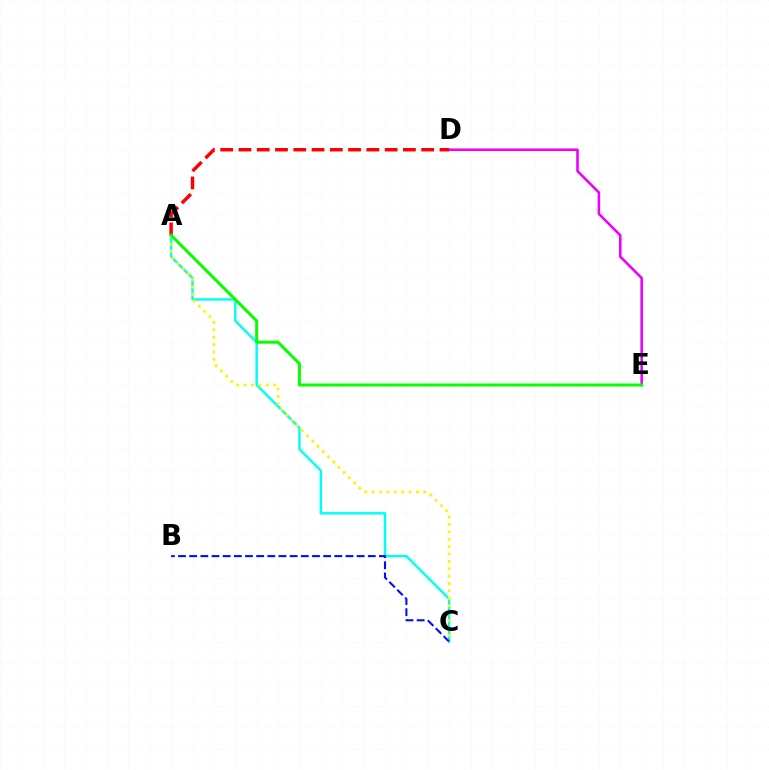{('D', 'E'): [{'color': '#ee00ff', 'line_style': 'solid', 'thickness': 1.86}], ('A', 'C'): [{'color': '#00fff6', 'line_style': 'solid', 'thickness': 1.75}, {'color': '#fcf500', 'line_style': 'dotted', 'thickness': 2.01}], ('B', 'C'): [{'color': '#0010ff', 'line_style': 'dashed', 'thickness': 1.52}], ('A', 'D'): [{'color': '#ff0000', 'line_style': 'dashed', 'thickness': 2.48}], ('A', 'E'): [{'color': '#08ff00', 'line_style': 'solid', 'thickness': 2.16}]}